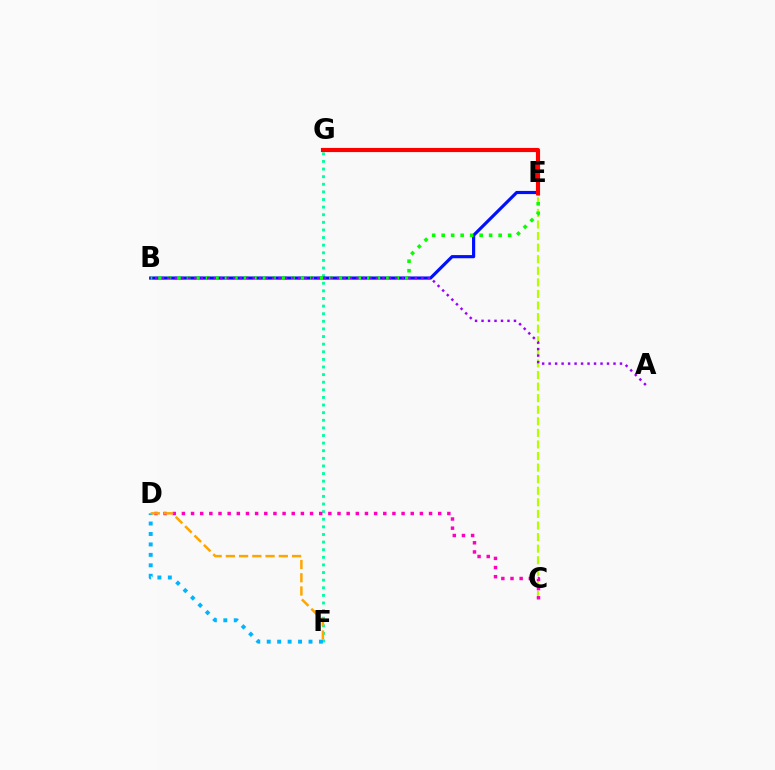{('C', 'E'): [{'color': '#b3ff00', 'line_style': 'dashed', 'thickness': 1.57}], ('F', 'G'): [{'color': '#00ff9d', 'line_style': 'dotted', 'thickness': 2.07}], ('B', 'E'): [{'color': '#0010ff', 'line_style': 'solid', 'thickness': 2.28}, {'color': '#08ff00', 'line_style': 'dotted', 'thickness': 2.58}], ('C', 'D'): [{'color': '#ff00bd', 'line_style': 'dotted', 'thickness': 2.49}], ('D', 'F'): [{'color': '#00b5ff', 'line_style': 'dotted', 'thickness': 2.84}, {'color': '#ffa500', 'line_style': 'dashed', 'thickness': 1.8}], ('A', 'B'): [{'color': '#9b00ff', 'line_style': 'dotted', 'thickness': 1.76}], ('E', 'G'): [{'color': '#ff0000', 'line_style': 'solid', 'thickness': 2.98}]}